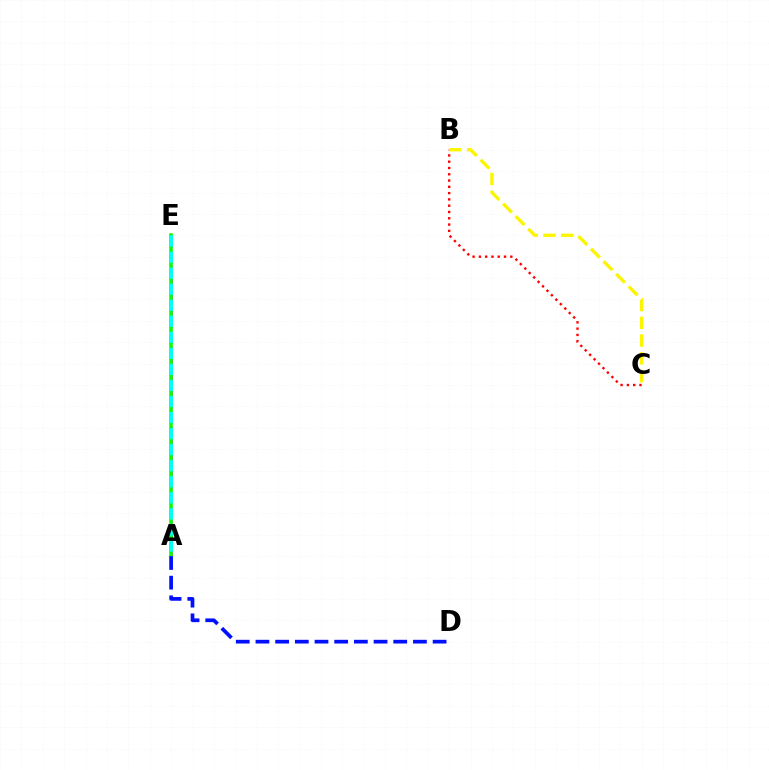{('A', 'E'): [{'color': '#ee00ff', 'line_style': 'dashed', 'thickness': 1.82}, {'color': '#08ff00', 'line_style': 'solid', 'thickness': 2.54}, {'color': '#00fff6', 'line_style': 'dashed', 'thickness': 2.18}], ('B', 'C'): [{'color': '#ff0000', 'line_style': 'dotted', 'thickness': 1.71}, {'color': '#fcf500', 'line_style': 'dashed', 'thickness': 2.41}], ('A', 'D'): [{'color': '#0010ff', 'line_style': 'dashed', 'thickness': 2.67}]}